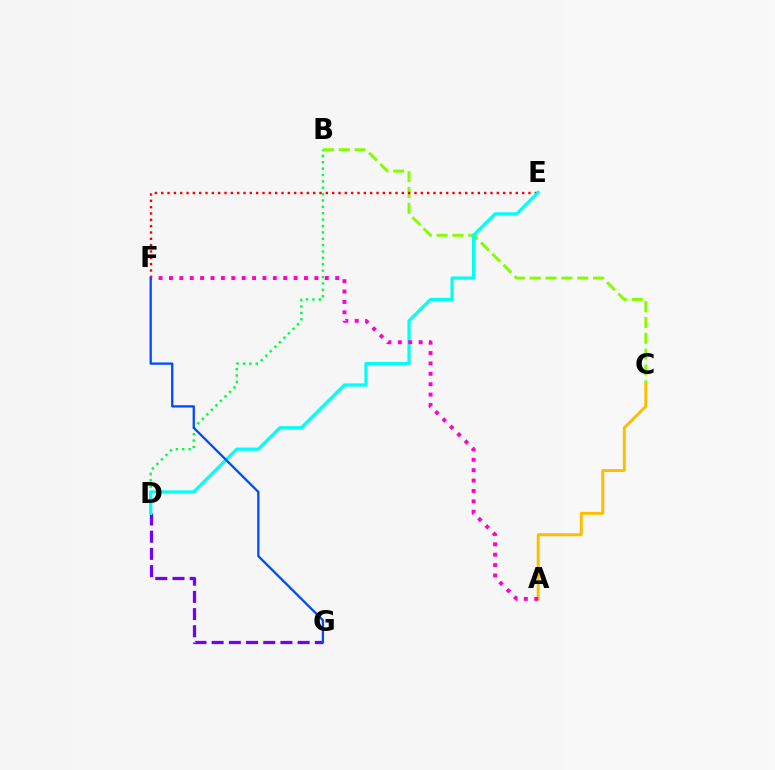{('B', 'C'): [{'color': '#84ff00', 'line_style': 'dashed', 'thickness': 2.15}], ('B', 'D'): [{'color': '#00ff39', 'line_style': 'dotted', 'thickness': 1.73}], ('E', 'F'): [{'color': '#ff0000', 'line_style': 'dotted', 'thickness': 1.72}], ('D', 'G'): [{'color': '#7200ff', 'line_style': 'dashed', 'thickness': 2.34}], ('D', 'E'): [{'color': '#00fff6', 'line_style': 'solid', 'thickness': 2.33}], ('A', 'C'): [{'color': '#ffbd00', 'line_style': 'solid', 'thickness': 2.14}], ('A', 'F'): [{'color': '#ff00cf', 'line_style': 'dotted', 'thickness': 2.82}], ('F', 'G'): [{'color': '#004bff', 'line_style': 'solid', 'thickness': 1.66}]}